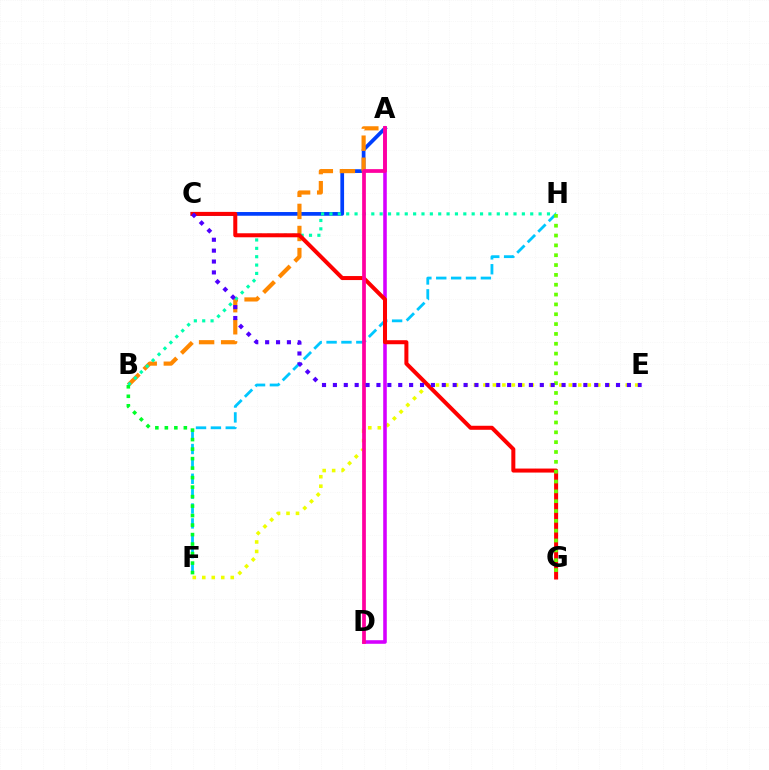{('F', 'H'): [{'color': '#00c7ff', 'line_style': 'dashed', 'thickness': 2.02}], ('A', 'C'): [{'color': '#003fff', 'line_style': 'solid', 'thickness': 2.68}], ('E', 'F'): [{'color': '#eeff00', 'line_style': 'dotted', 'thickness': 2.58}], ('A', 'D'): [{'color': '#d600ff', 'line_style': 'solid', 'thickness': 2.57}, {'color': '#ff00a0', 'line_style': 'solid', 'thickness': 2.69}], ('A', 'B'): [{'color': '#ff8800', 'line_style': 'dashed', 'thickness': 3.0}], ('B', 'H'): [{'color': '#00ffaf', 'line_style': 'dotted', 'thickness': 2.27}], ('C', 'G'): [{'color': '#ff0000', 'line_style': 'solid', 'thickness': 2.89}], ('G', 'H'): [{'color': '#66ff00', 'line_style': 'dotted', 'thickness': 2.67}], ('B', 'F'): [{'color': '#00ff27', 'line_style': 'dotted', 'thickness': 2.58}], ('C', 'E'): [{'color': '#4f00ff', 'line_style': 'dotted', 'thickness': 2.96}]}